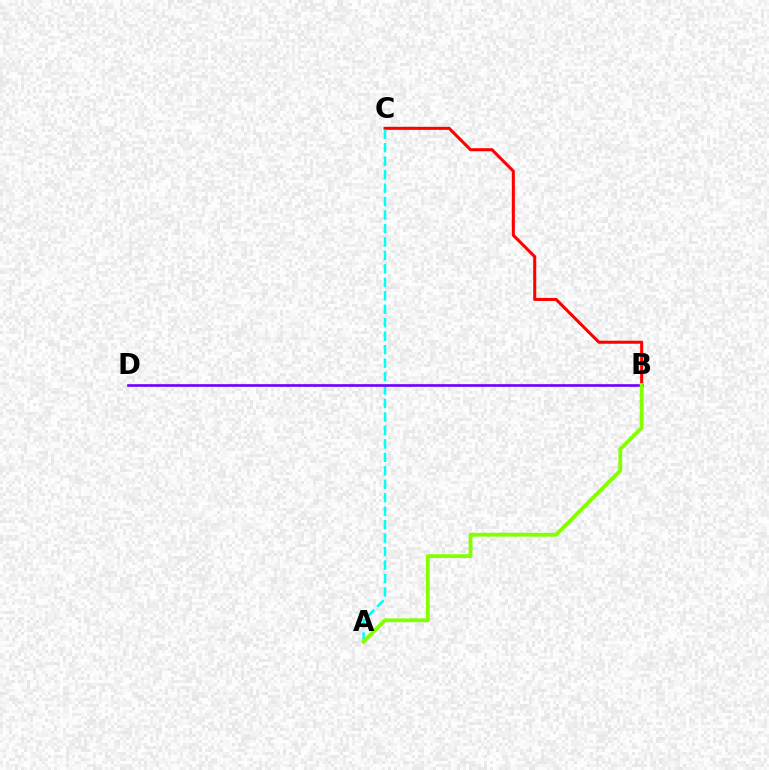{('B', 'C'): [{'color': '#ff0000', 'line_style': 'solid', 'thickness': 2.2}], ('A', 'C'): [{'color': '#00fff6', 'line_style': 'dashed', 'thickness': 1.83}], ('B', 'D'): [{'color': '#7200ff', 'line_style': 'solid', 'thickness': 1.92}], ('A', 'B'): [{'color': '#84ff00', 'line_style': 'solid', 'thickness': 2.75}]}